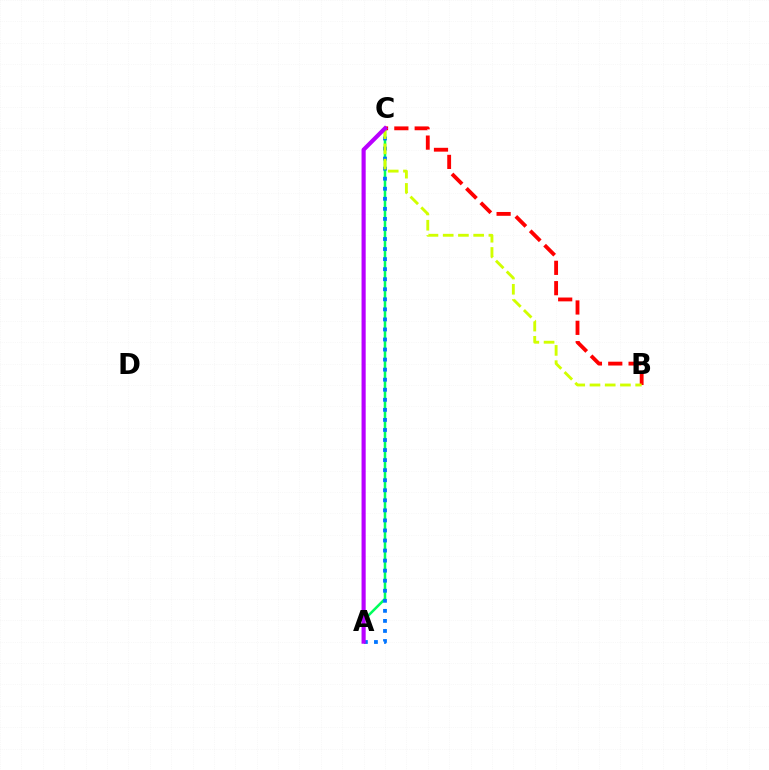{('A', 'C'): [{'color': '#00ff5c', 'line_style': 'solid', 'thickness': 1.82}, {'color': '#0074ff', 'line_style': 'dotted', 'thickness': 2.73}, {'color': '#b900ff', 'line_style': 'solid', 'thickness': 2.98}], ('B', 'C'): [{'color': '#ff0000', 'line_style': 'dashed', 'thickness': 2.76}, {'color': '#d1ff00', 'line_style': 'dashed', 'thickness': 2.07}]}